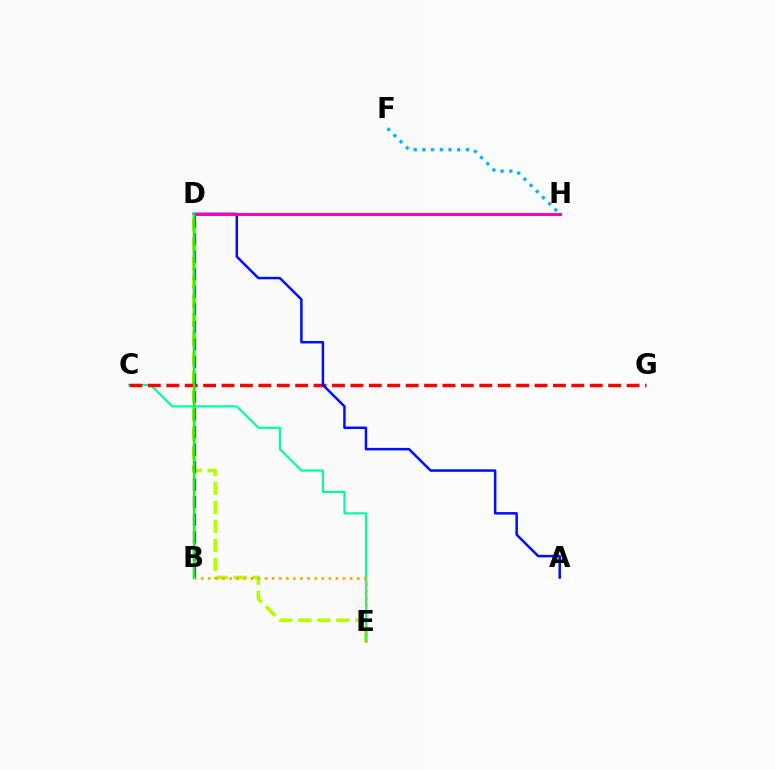{('F', 'H'): [{'color': '#00b5ff', 'line_style': 'dotted', 'thickness': 2.37}], ('D', 'E'): [{'color': '#b3ff00', 'line_style': 'dashed', 'thickness': 2.58}], ('B', 'D'): [{'color': '#9b00ff', 'line_style': 'dashed', 'thickness': 2.38}, {'color': '#08ff00', 'line_style': 'solid', 'thickness': 1.65}], ('C', 'E'): [{'color': '#00ff9d', 'line_style': 'solid', 'thickness': 1.56}], ('C', 'G'): [{'color': '#ff0000', 'line_style': 'dashed', 'thickness': 2.5}], ('A', 'D'): [{'color': '#0010ff', 'line_style': 'solid', 'thickness': 1.81}], ('B', 'E'): [{'color': '#ffa500', 'line_style': 'dotted', 'thickness': 1.93}], ('D', 'H'): [{'color': '#ff00bd', 'line_style': 'solid', 'thickness': 2.14}]}